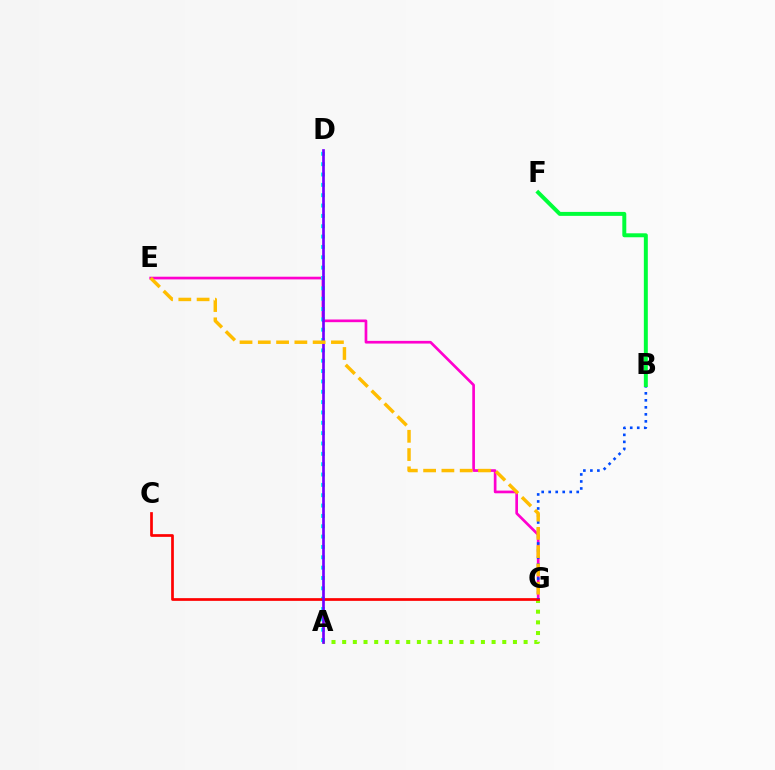{('E', 'G'): [{'color': '#ff00cf', 'line_style': 'solid', 'thickness': 1.93}, {'color': '#ffbd00', 'line_style': 'dashed', 'thickness': 2.48}], ('A', 'G'): [{'color': '#84ff00', 'line_style': 'dotted', 'thickness': 2.9}], ('A', 'D'): [{'color': '#00fff6', 'line_style': 'dotted', 'thickness': 2.81}, {'color': '#7200ff', 'line_style': 'solid', 'thickness': 1.93}], ('C', 'G'): [{'color': '#ff0000', 'line_style': 'solid', 'thickness': 1.95}], ('B', 'G'): [{'color': '#004bff', 'line_style': 'dotted', 'thickness': 1.9}], ('B', 'F'): [{'color': '#00ff39', 'line_style': 'solid', 'thickness': 2.86}]}